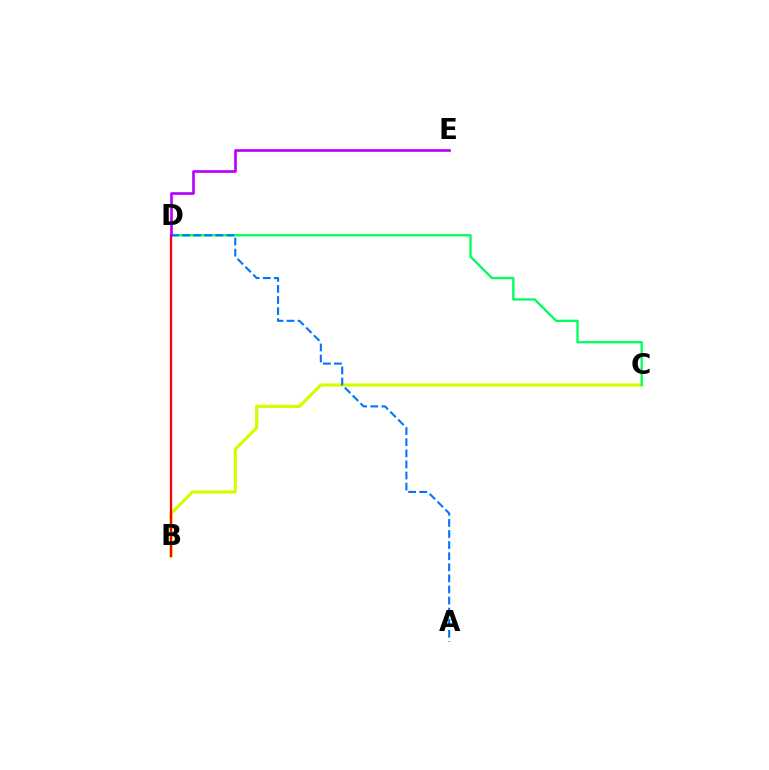{('B', 'C'): [{'color': '#d1ff00', 'line_style': 'solid', 'thickness': 2.31}], ('C', 'D'): [{'color': '#00ff5c', 'line_style': 'solid', 'thickness': 1.69}], ('B', 'D'): [{'color': '#ff0000', 'line_style': 'solid', 'thickness': 1.65}], ('A', 'D'): [{'color': '#0074ff', 'line_style': 'dashed', 'thickness': 1.51}], ('D', 'E'): [{'color': '#b900ff', 'line_style': 'solid', 'thickness': 1.92}]}